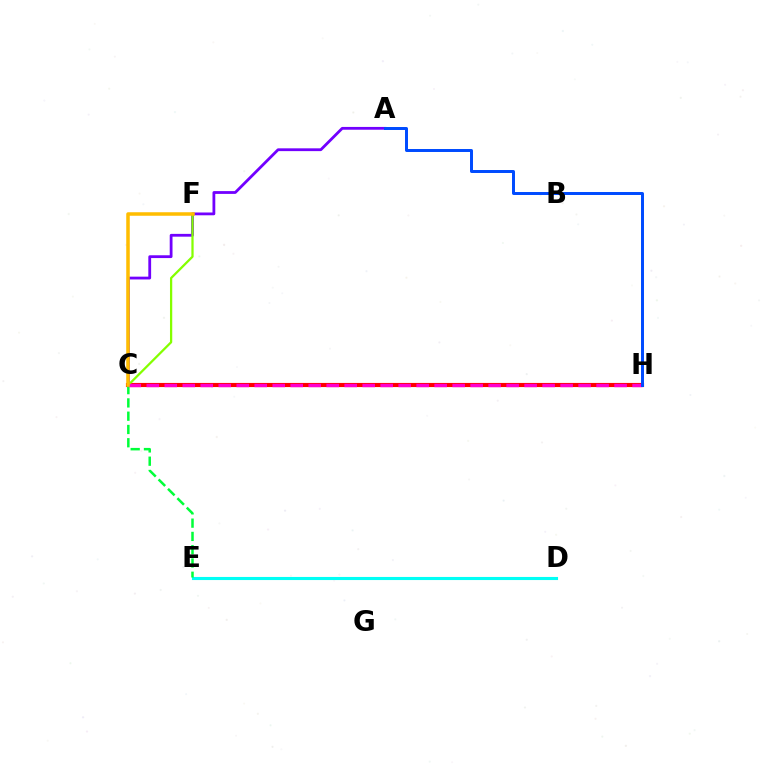{('D', 'E'): [{'color': '#00fff6', 'line_style': 'solid', 'thickness': 2.23}], ('A', 'C'): [{'color': '#7200ff', 'line_style': 'solid', 'thickness': 2.01}], ('C', 'H'): [{'color': '#ff0000', 'line_style': 'solid', 'thickness': 2.97}, {'color': '#ff00cf', 'line_style': 'dashed', 'thickness': 2.44}], ('C', 'E'): [{'color': '#00ff39', 'line_style': 'dashed', 'thickness': 1.8}], ('C', 'F'): [{'color': '#84ff00', 'line_style': 'solid', 'thickness': 1.63}, {'color': '#ffbd00', 'line_style': 'solid', 'thickness': 2.53}], ('A', 'H'): [{'color': '#004bff', 'line_style': 'solid', 'thickness': 2.14}]}